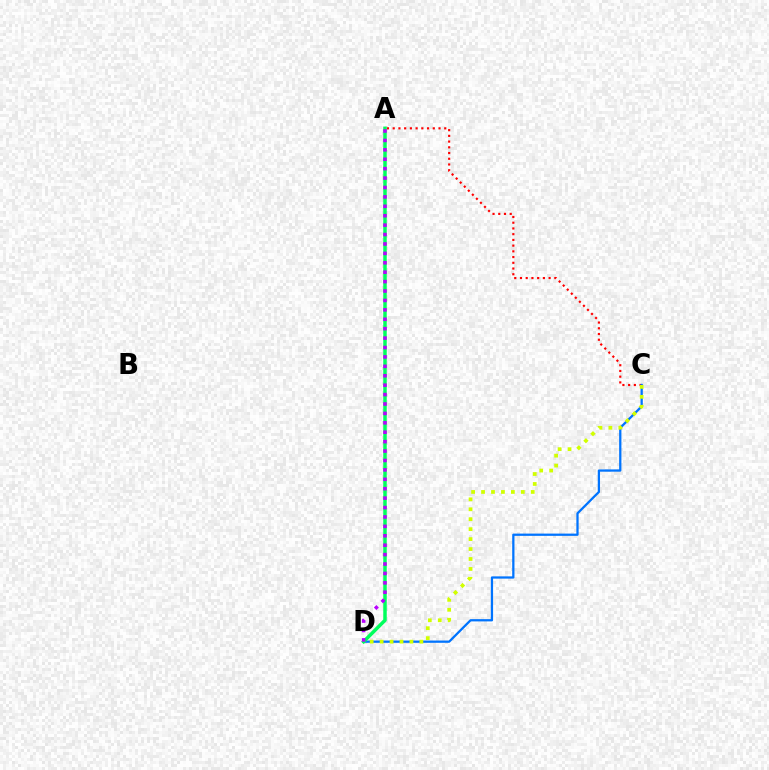{('A', 'C'): [{'color': '#ff0000', 'line_style': 'dotted', 'thickness': 1.56}], ('C', 'D'): [{'color': '#0074ff', 'line_style': 'solid', 'thickness': 1.63}, {'color': '#d1ff00', 'line_style': 'dotted', 'thickness': 2.7}], ('A', 'D'): [{'color': '#00ff5c', 'line_style': 'solid', 'thickness': 2.51}, {'color': '#b900ff', 'line_style': 'dotted', 'thickness': 2.56}]}